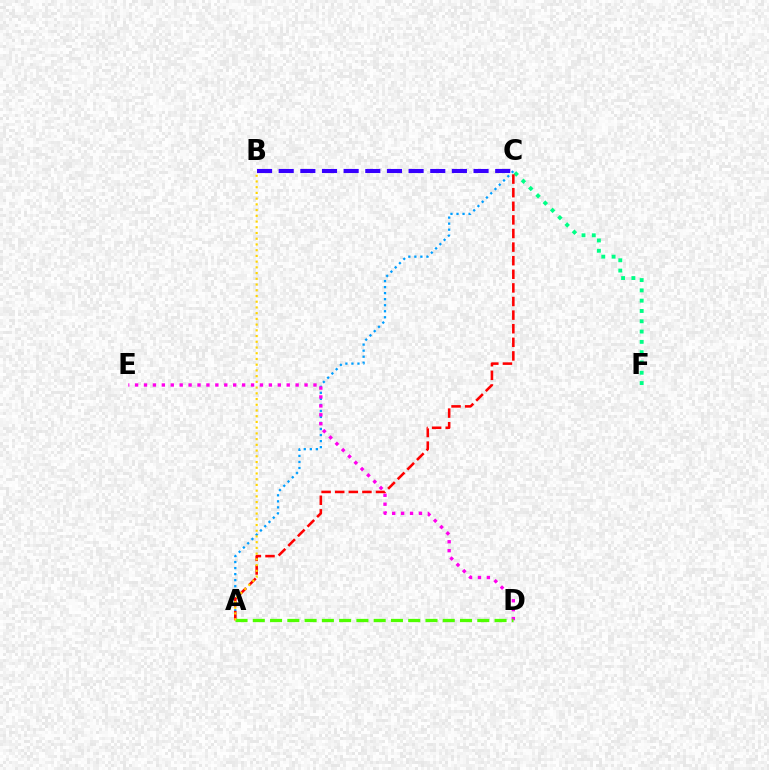{('A', 'C'): [{'color': '#009eff', 'line_style': 'dotted', 'thickness': 1.64}, {'color': '#ff0000', 'line_style': 'dashed', 'thickness': 1.85}], ('D', 'E'): [{'color': '#ff00ed', 'line_style': 'dotted', 'thickness': 2.42}], ('C', 'F'): [{'color': '#00ff86', 'line_style': 'dotted', 'thickness': 2.8}], ('B', 'C'): [{'color': '#3700ff', 'line_style': 'dashed', 'thickness': 2.94}], ('A', 'D'): [{'color': '#4fff00', 'line_style': 'dashed', 'thickness': 2.35}], ('A', 'B'): [{'color': '#ffd500', 'line_style': 'dotted', 'thickness': 1.56}]}